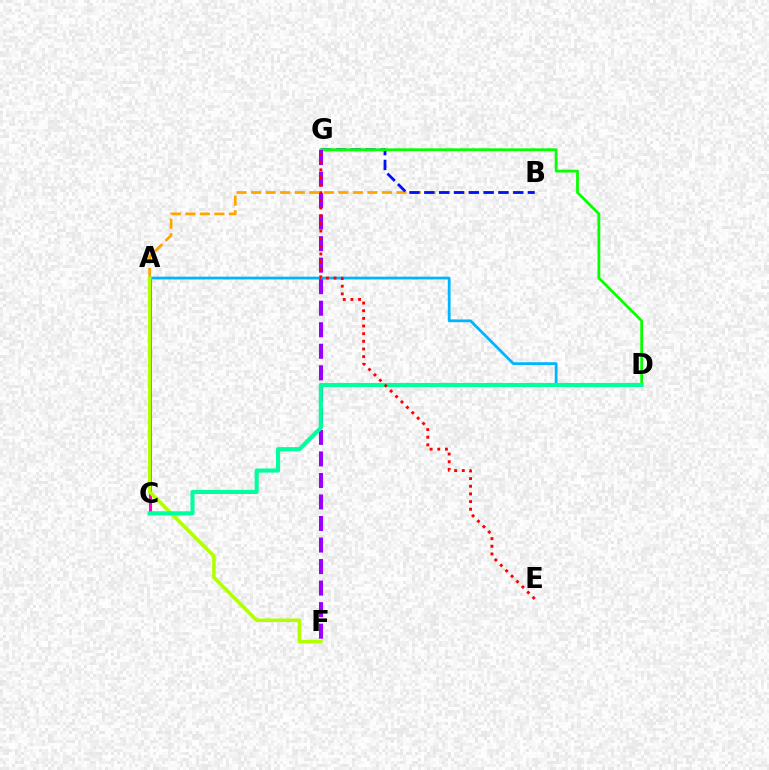{('A', 'B'): [{'color': '#ffa500', 'line_style': 'dashed', 'thickness': 1.97}], ('B', 'G'): [{'color': '#0010ff', 'line_style': 'dashed', 'thickness': 2.02}], ('A', 'C'): [{'color': '#ff00bd', 'line_style': 'solid', 'thickness': 2.2}], ('A', 'D'): [{'color': '#00b5ff', 'line_style': 'solid', 'thickness': 1.99}], ('D', 'G'): [{'color': '#08ff00', 'line_style': 'solid', 'thickness': 2.01}], ('A', 'F'): [{'color': '#b3ff00', 'line_style': 'solid', 'thickness': 2.55}], ('F', 'G'): [{'color': '#9b00ff', 'line_style': 'dashed', 'thickness': 2.92}], ('C', 'D'): [{'color': '#00ff9d', 'line_style': 'solid', 'thickness': 2.95}], ('E', 'G'): [{'color': '#ff0000', 'line_style': 'dotted', 'thickness': 2.08}]}